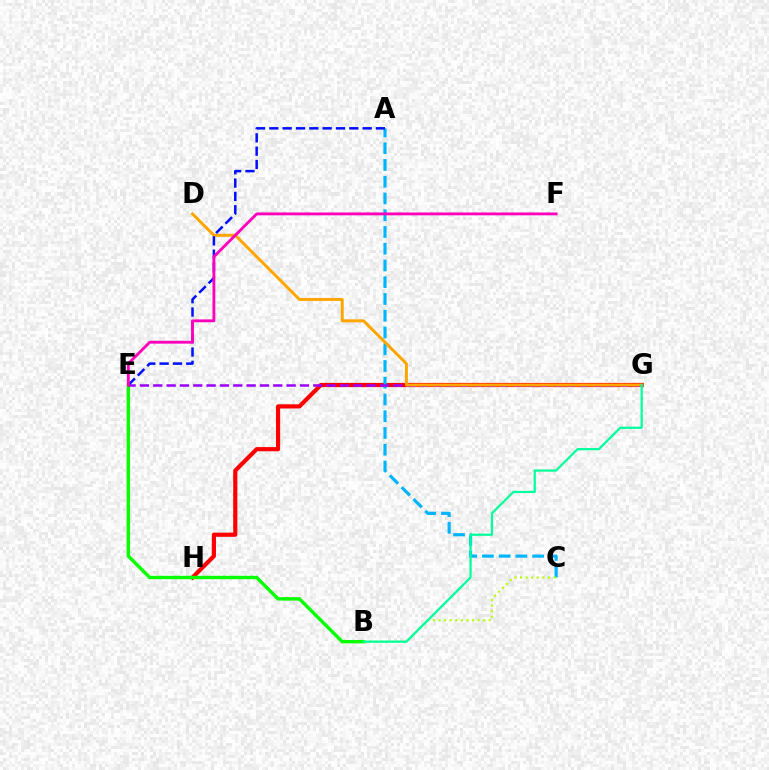{('G', 'H'): [{'color': '#ff0000', 'line_style': 'solid', 'thickness': 3.0}], ('B', 'E'): [{'color': '#08ff00', 'line_style': 'solid', 'thickness': 2.45}], ('A', 'C'): [{'color': '#00b5ff', 'line_style': 'dashed', 'thickness': 2.28}], ('E', 'G'): [{'color': '#9b00ff', 'line_style': 'dashed', 'thickness': 1.81}], ('B', 'C'): [{'color': '#b3ff00', 'line_style': 'dotted', 'thickness': 1.52}], ('D', 'G'): [{'color': '#ffa500', 'line_style': 'solid', 'thickness': 2.13}], ('B', 'G'): [{'color': '#00ff9d', 'line_style': 'solid', 'thickness': 1.6}], ('A', 'E'): [{'color': '#0010ff', 'line_style': 'dashed', 'thickness': 1.81}], ('E', 'F'): [{'color': '#ff00bd', 'line_style': 'solid', 'thickness': 2.06}]}